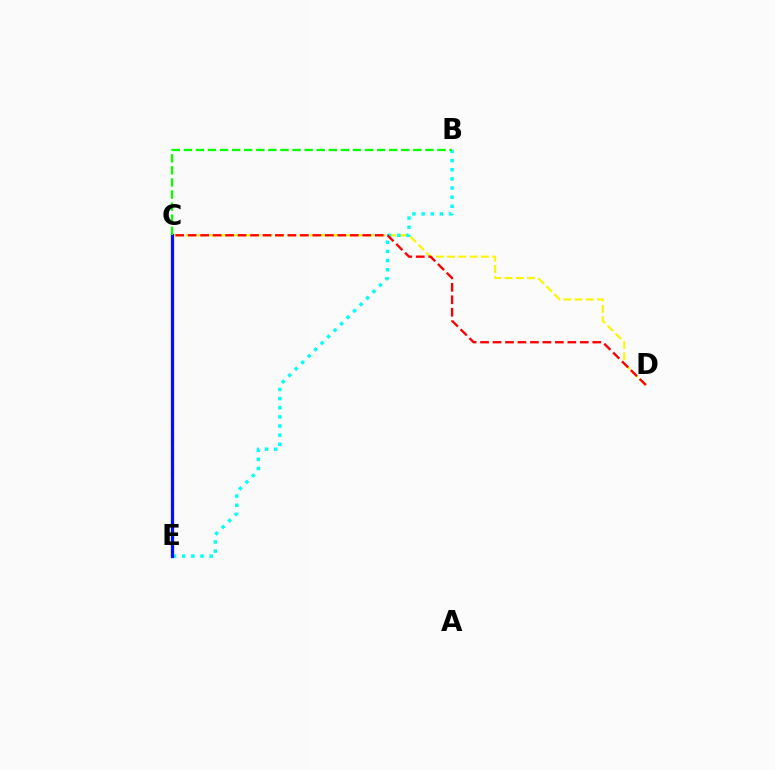{('C', 'E'): [{'color': '#ee00ff', 'line_style': 'dashed', 'thickness': 2.2}, {'color': '#0010ff', 'line_style': 'solid', 'thickness': 2.32}], ('C', 'D'): [{'color': '#fcf500', 'line_style': 'dashed', 'thickness': 1.53}, {'color': '#ff0000', 'line_style': 'dashed', 'thickness': 1.69}], ('B', 'E'): [{'color': '#00fff6', 'line_style': 'dotted', 'thickness': 2.48}], ('B', 'C'): [{'color': '#08ff00', 'line_style': 'dashed', 'thickness': 1.64}]}